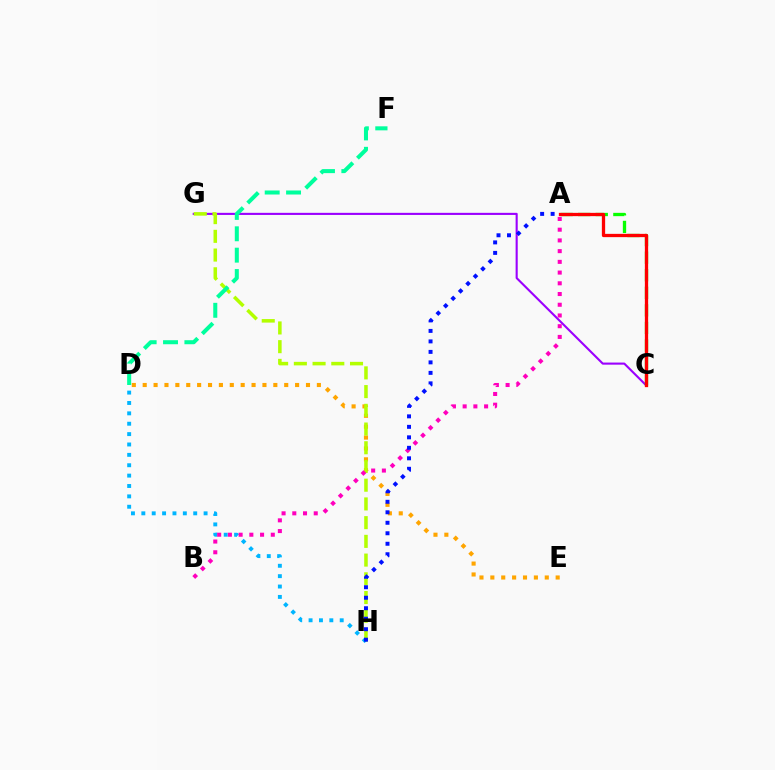{('D', 'E'): [{'color': '#ffa500', 'line_style': 'dotted', 'thickness': 2.96}], ('C', 'G'): [{'color': '#9b00ff', 'line_style': 'solid', 'thickness': 1.52}], ('G', 'H'): [{'color': '#b3ff00', 'line_style': 'dashed', 'thickness': 2.54}], ('D', 'H'): [{'color': '#00b5ff', 'line_style': 'dotted', 'thickness': 2.82}], ('D', 'F'): [{'color': '#00ff9d', 'line_style': 'dashed', 'thickness': 2.9}], ('A', 'C'): [{'color': '#08ff00', 'line_style': 'dashed', 'thickness': 2.39}, {'color': '#ff0000', 'line_style': 'solid', 'thickness': 2.36}], ('A', 'B'): [{'color': '#ff00bd', 'line_style': 'dotted', 'thickness': 2.91}], ('A', 'H'): [{'color': '#0010ff', 'line_style': 'dotted', 'thickness': 2.85}]}